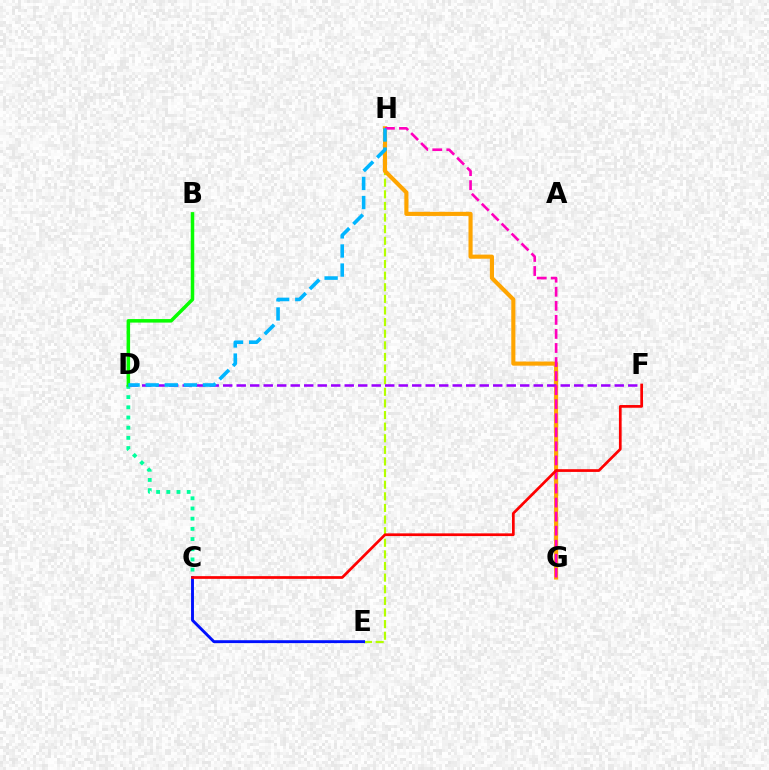{('E', 'H'): [{'color': '#b3ff00', 'line_style': 'dashed', 'thickness': 1.58}], ('C', 'D'): [{'color': '#00ff9d', 'line_style': 'dotted', 'thickness': 2.77}], ('G', 'H'): [{'color': '#ffa500', 'line_style': 'solid', 'thickness': 2.96}, {'color': '#ff00bd', 'line_style': 'dashed', 'thickness': 1.91}], ('D', 'F'): [{'color': '#9b00ff', 'line_style': 'dashed', 'thickness': 1.83}], ('C', 'E'): [{'color': '#0010ff', 'line_style': 'solid', 'thickness': 2.09}], ('B', 'D'): [{'color': '#08ff00', 'line_style': 'solid', 'thickness': 2.53}], ('D', 'H'): [{'color': '#00b5ff', 'line_style': 'dashed', 'thickness': 2.59}], ('C', 'F'): [{'color': '#ff0000', 'line_style': 'solid', 'thickness': 1.96}]}